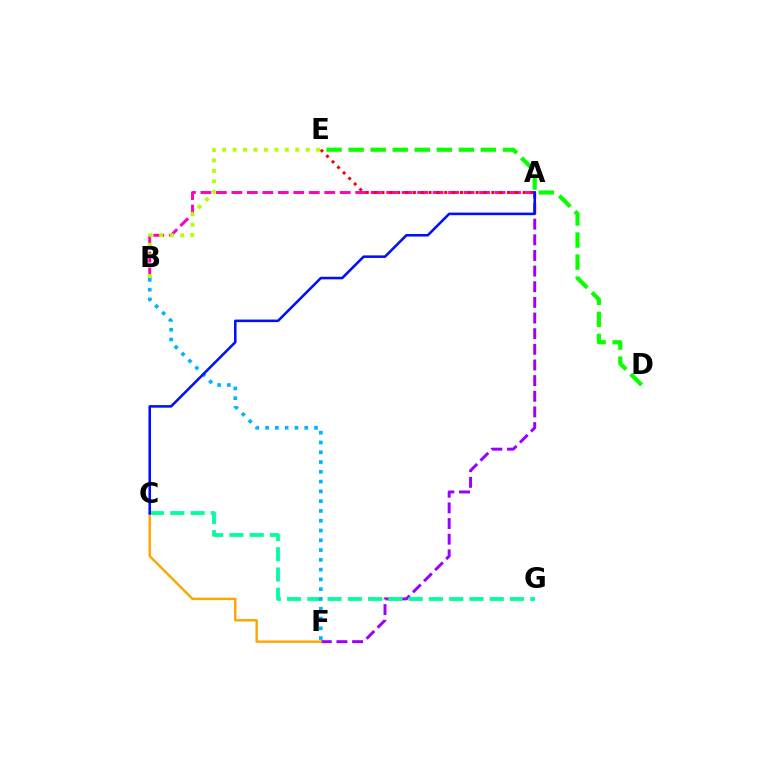{('A', 'B'): [{'color': '#ff00bd', 'line_style': 'dashed', 'thickness': 2.1}], ('A', 'F'): [{'color': '#9b00ff', 'line_style': 'dashed', 'thickness': 2.13}], ('B', 'E'): [{'color': '#b3ff00', 'line_style': 'dotted', 'thickness': 2.84}], ('A', 'E'): [{'color': '#ff0000', 'line_style': 'dotted', 'thickness': 2.13}], ('C', 'F'): [{'color': '#ffa500', 'line_style': 'solid', 'thickness': 1.74}], ('D', 'E'): [{'color': '#08ff00', 'line_style': 'dashed', 'thickness': 3.0}], ('C', 'G'): [{'color': '#00ff9d', 'line_style': 'dashed', 'thickness': 2.75}], ('B', 'F'): [{'color': '#00b5ff', 'line_style': 'dotted', 'thickness': 2.66}], ('A', 'C'): [{'color': '#0010ff', 'line_style': 'solid', 'thickness': 1.84}]}